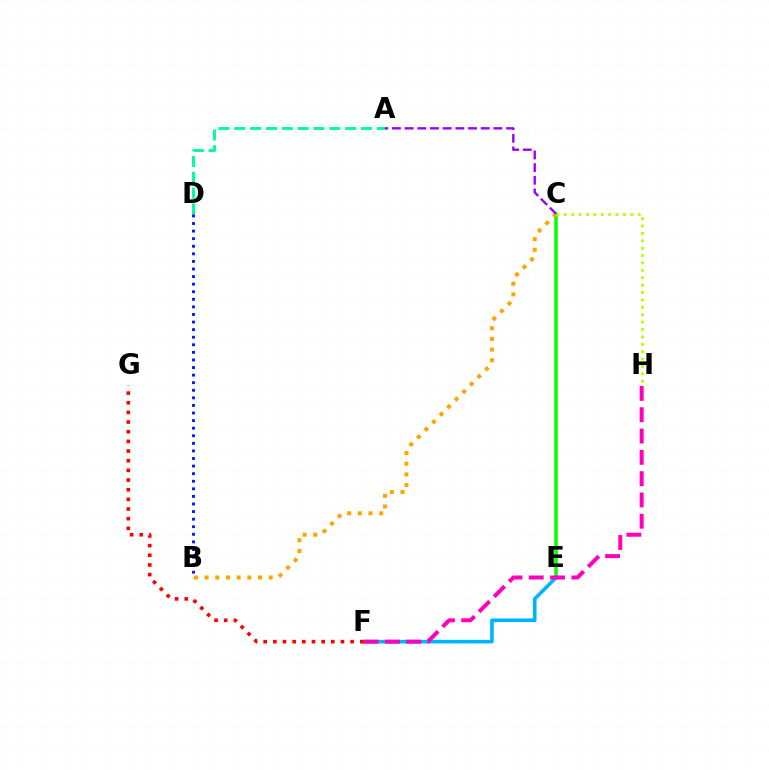{('C', 'E'): [{'color': '#08ff00', 'line_style': 'solid', 'thickness': 2.55}], ('B', 'C'): [{'color': '#ffa500', 'line_style': 'dotted', 'thickness': 2.9}], ('E', 'F'): [{'color': '#00b5ff', 'line_style': 'solid', 'thickness': 2.61}], ('A', 'D'): [{'color': '#00ff9d', 'line_style': 'dashed', 'thickness': 2.15}], ('F', 'H'): [{'color': '#ff00bd', 'line_style': 'dashed', 'thickness': 2.89}], ('A', 'C'): [{'color': '#9b00ff', 'line_style': 'dashed', 'thickness': 1.72}], ('B', 'D'): [{'color': '#0010ff', 'line_style': 'dotted', 'thickness': 2.06}], ('F', 'G'): [{'color': '#ff0000', 'line_style': 'dotted', 'thickness': 2.63}], ('C', 'H'): [{'color': '#b3ff00', 'line_style': 'dotted', 'thickness': 2.01}]}